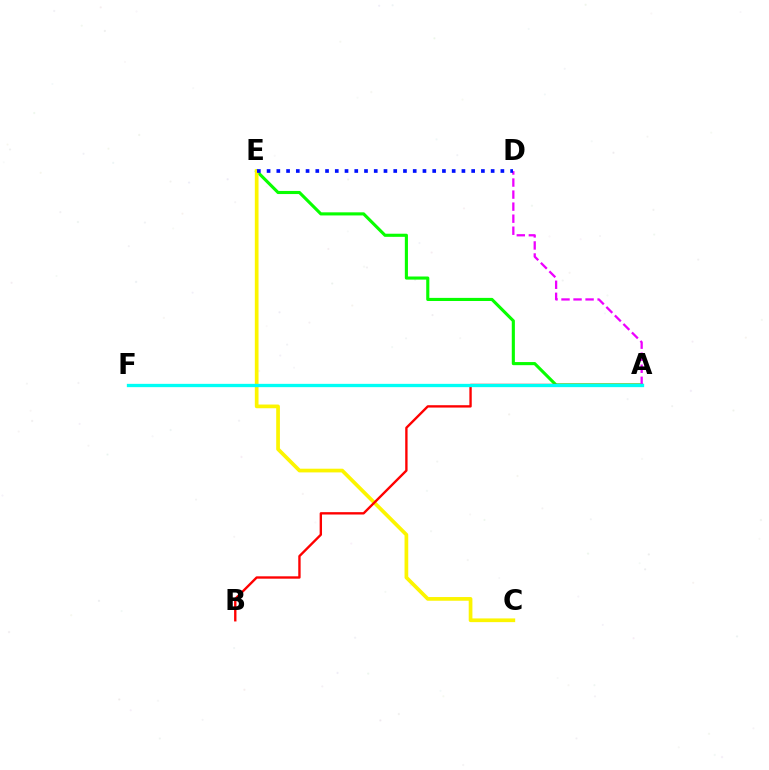{('A', 'E'): [{'color': '#08ff00', 'line_style': 'solid', 'thickness': 2.24}], ('C', 'E'): [{'color': '#fcf500', 'line_style': 'solid', 'thickness': 2.67}], ('A', 'B'): [{'color': '#ff0000', 'line_style': 'solid', 'thickness': 1.7}], ('A', 'D'): [{'color': '#ee00ff', 'line_style': 'dashed', 'thickness': 1.64}], ('D', 'E'): [{'color': '#0010ff', 'line_style': 'dotted', 'thickness': 2.65}], ('A', 'F'): [{'color': '#00fff6', 'line_style': 'solid', 'thickness': 2.38}]}